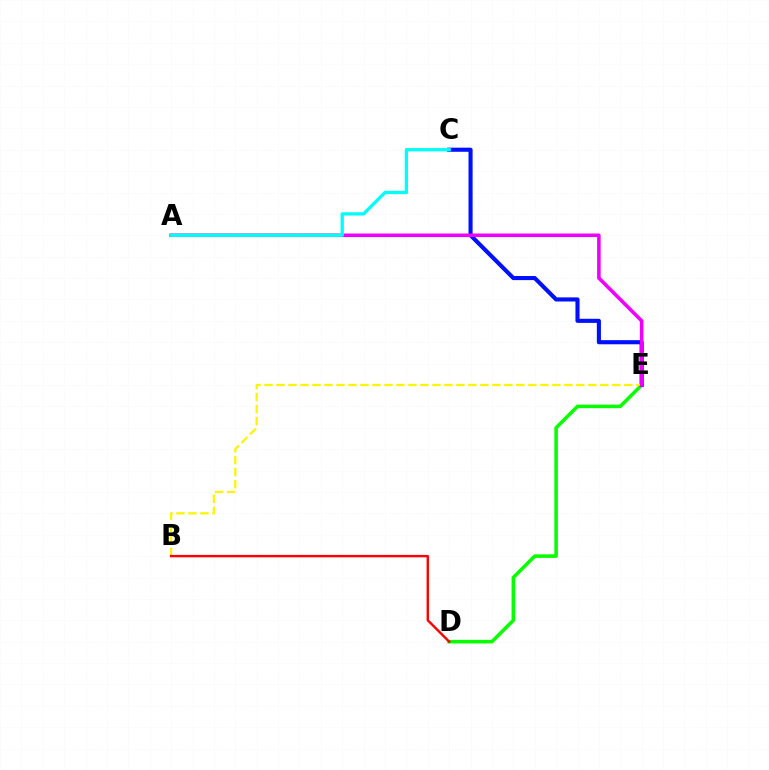{('D', 'E'): [{'color': '#08ff00', 'line_style': 'solid', 'thickness': 2.56}], ('C', 'E'): [{'color': '#0010ff', 'line_style': 'solid', 'thickness': 2.96}], ('B', 'E'): [{'color': '#fcf500', 'line_style': 'dashed', 'thickness': 1.63}], ('A', 'E'): [{'color': '#ee00ff', 'line_style': 'solid', 'thickness': 2.57}], ('B', 'D'): [{'color': '#ff0000', 'line_style': 'solid', 'thickness': 1.73}], ('A', 'C'): [{'color': '#00fff6', 'line_style': 'solid', 'thickness': 2.37}]}